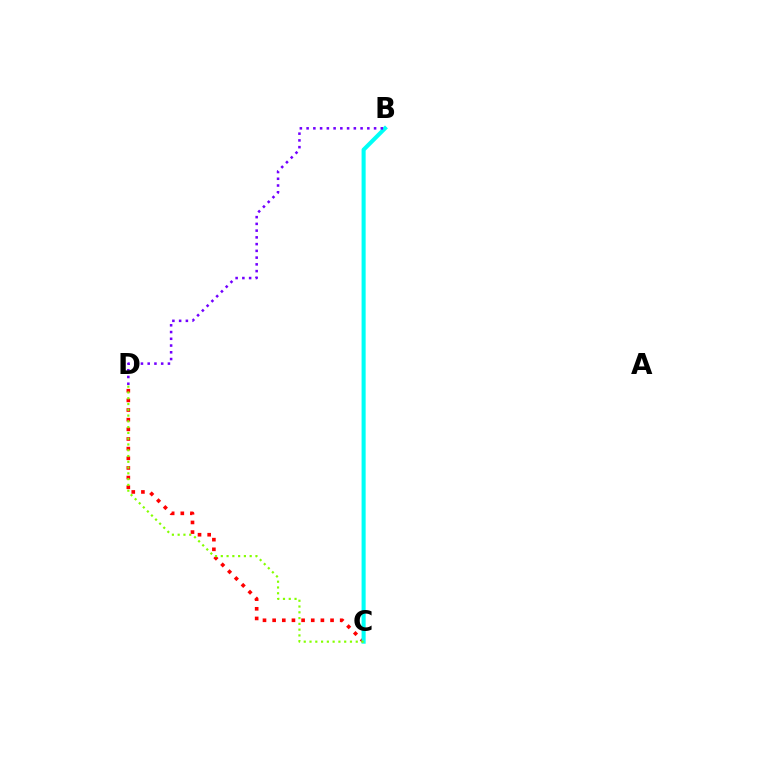{('C', 'D'): [{'color': '#ff0000', 'line_style': 'dotted', 'thickness': 2.62}, {'color': '#84ff00', 'line_style': 'dotted', 'thickness': 1.57}], ('B', 'C'): [{'color': '#00fff6', 'line_style': 'solid', 'thickness': 2.93}], ('B', 'D'): [{'color': '#7200ff', 'line_style': 'dotted', 'thickness': 1.83}]}